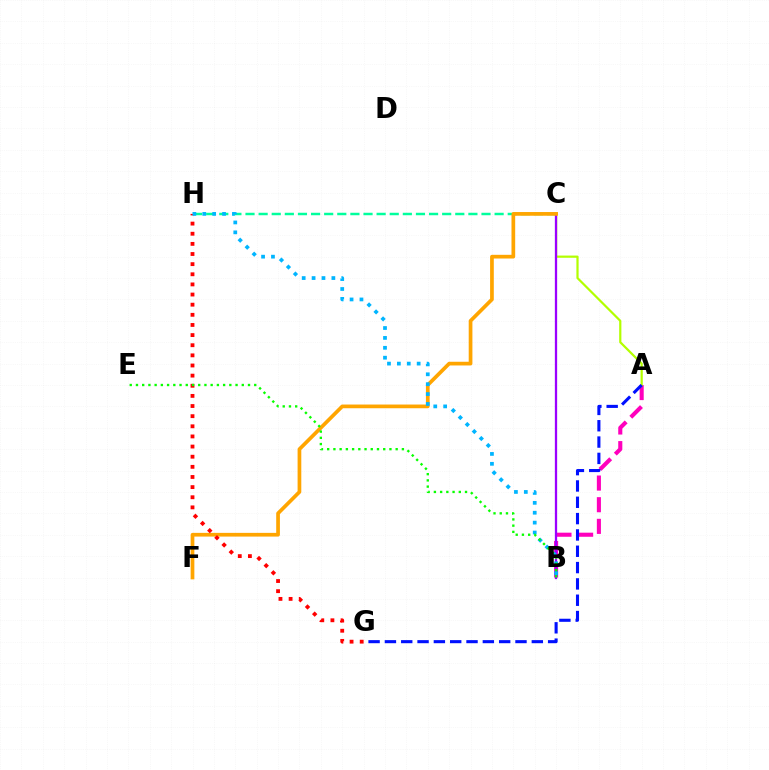{('A', 'B'): [{'color': '#ff00bd', 'line_style': 'dashed', 'thickness': 2.94}], ('A', 'C'): [{'color': '#b3ff00', 'line_style': 'solid', 'thickness': 1.59}], ('C', 'H'): [{'color': '#00ff9d', 'line_style': 'dashed', 'thickness': 1.78}], ('B', 'C'): [{'color': '#9b00ff', 'line_style': 'solid', 'thickness': 1.65}], ('C', 'F'): [{'color': '#ffa500', 'line_style': 'solid', 'thickness': 2.67}], ('G', 'H'): [{'color': '#ff0000', 'line_style': 'dotted', 'thickness': 2.75}], ('A', 'G'): [{'color': '#0010ff', 'line_style': 'dashed', 'thickness': 2.22}], ('B', 'H'): [{'color': '#00b5ff', 'line_style': 'dotted', 'thickness': 2.69}], ('B', 'E'): [{'color': '#08ff00', 'line_style': 'dotted', 'thickness': 1.69}]}